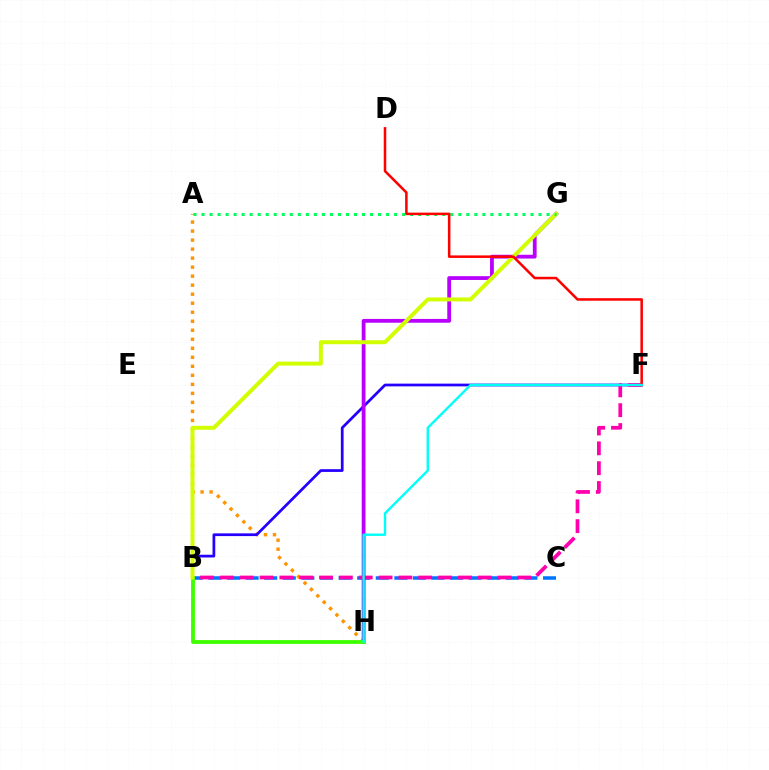{('A', 'H'): [{'color': '#ff9400', 'line_style': 'dotted', 'thickness': 2.45}], ('B', 'C'): [{'color': '#0074ff', 'line_style': 'dashed', 'thickness': 2.52}], ('B', 'F'): [{'color': '#2500ff', 'line_style': 'solid', 'thickness': 1.97}, {'color': '#ff00ac', 'line_style': 'dashed', 'thickness': 2.7}], ('G', 'H'): [{'color': '#b900ff', 'line_style': 'solid', 'thickness': 2.73}], ('B', 'H'): [{'color': '#3dff00', 'line_style': 'solid', 'thickness': 2.74}], ('B', 'G'): [{'color': '#d1ff00', 'line_style': 'solid', 'thickness': 2.86}], ('A', 'G'): [{'color': '#00ff5c', 'line_style': 'dotted', 'thickness': 2.18}], ('D', 'F'): [{'color': '#ff0000', 'line_style': 'solid', 'thickness': 1.82}], ('F', 'H'): [{'color': '#00fff6', 'line_style': 'solid', 'thickness': 1.73}]}